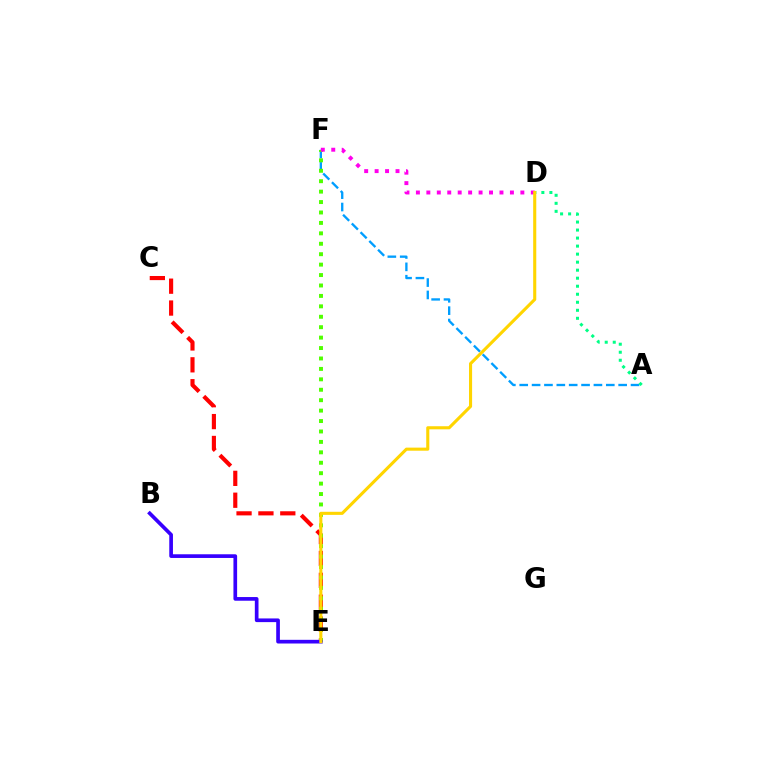{('A', 'F'): [{'color': '#009eff', 'line_style': 'dashed', 'thickness': 1.68}], ('C', 'E'): [{'color': '#ff0000', 'line_style': 'dashed', 'thickness': 2.97}], ('E', 'F'): [{'color': '#4fff00', 'line_style': 'dotted', 'thickness': 2.83}], ('D', 'F'): [{'color': '#ff00ed', 'line_style': 'dotted', 'thickness': 2.84}], ('B', 'E'): [{'color': '#3700ff', 'line_style': 'solid', 'thickness': 2.65}], ('A', 'D'): [{'color': '#00ff86', 'line_style': 'dotted', 'thickness': 2.18}], ('D', 'E'): [{'color': '#ffd500', 'line_style': 'solid', 'thickness': 2.23}]}